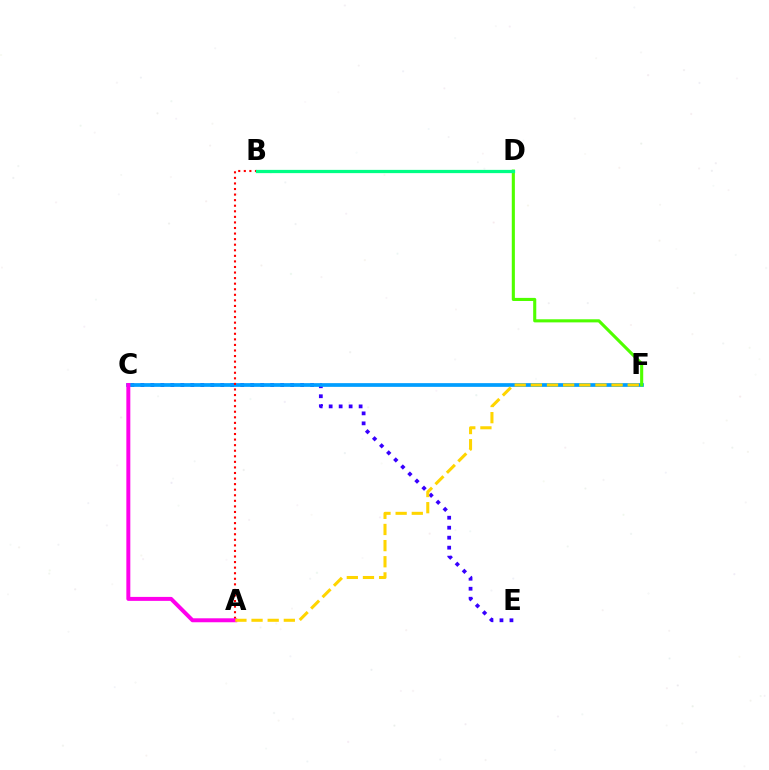{('C', 'E'): [{'color': '#3700ff', 'line_style': 'dotted', 'thickness': 2.71}], ('C', 'F'): [{'color': '#009eff', 'line_style': 'solid', 'thickness': 2.68}], ('A', 'B'): [{'color': '#ff0000', 'line_style': 'dotted', 'thickness': 1.51}], ('D', 'F'): [{'color': '#4fff00', 'line_style': 'solid', 'thickness': 2.23}], ('A', 'C'): [{'color': '#ff00ed', 'line_style': 'solid', 'thickness': 2.85}], ('B', 'D'): [{'color': '#00ff86', 'line_style': 'solid', 'thickness': 2.34}], ('A', 'F'): [{'color': '#ffd500', 'line_style': 'dashed', 'thickness': 2.19}]}